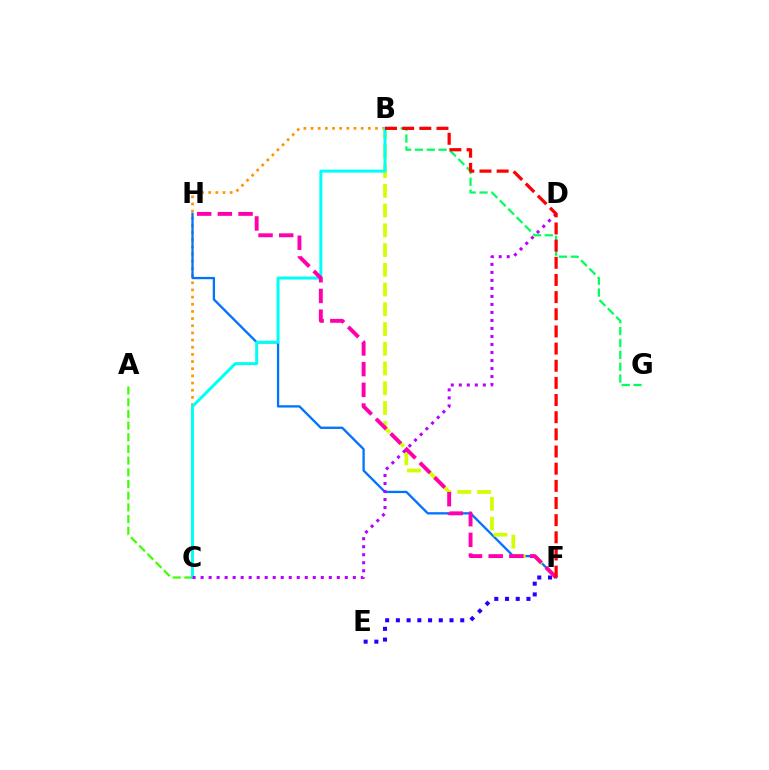{('B', 'C'): [{'color': '#ff9400', 'line_style': 'dotted', 'thickness': 1.95}, {'color': '#00fff6', 'line_style': 'solid', 'thickness': 2.15}], ('F', 'H'): [{'color': '#0074ff', 'line_style': 'solid', 'thickness': 1.66}, {'color': '#ff00ac', 'line_style': 'dashed', 'thickness': 2.81}], ('B', 'F'): [{'color': '#d1ff00', 'line_style': 'dashed', 'thickness': 2.68}, {'color': '#ff0000', 'line_style': 'dashed', 'thickness': 2.33}], ('A', 'C'): [{'color': '#3dff00', 'line_style': 'dashed', 'thickness': 1.59}], ('E', 'F'): [{'color': '#2500ff', 'line_style': 'dotted', 'thickness': 2.91}], ('B', 'G'): [{'color': '#00ff5c', 'line_style': 'dashed', 'thickness': 1.61}], ('C', 'D'): [{'color': '#b900ff', 'line_style': 'dotted', 'thickness': 2.18}]}